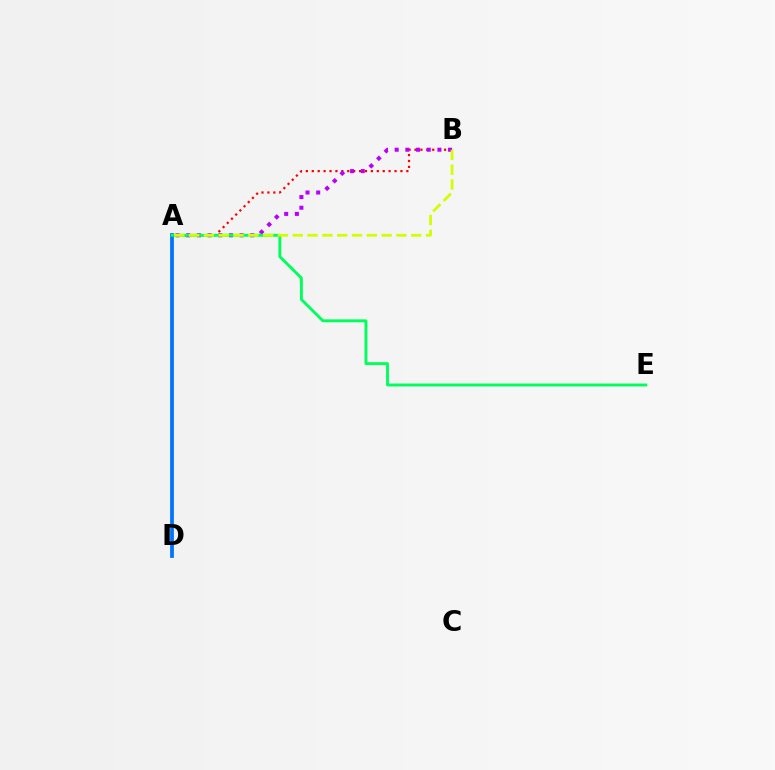{('A', 'D'): [{'color': '#0074ff', 'line_style': 'solid', 'thickness': 2.71}], ('A', 'B'): [{'color': '#ff0000', 'line_style': 'dotted', 'thickness': 1.61}, {'color': '#b900ff', 'line_style': 'dotted', 'thickness': 2.9}, {'color': '#d1ff00', 'line_style': 'dashed', 'thickness': 2.01}], ('A', 'E'): [{'color': '#00ff5c', 'line_style': 'solid', 'thickness': 2.09}]}